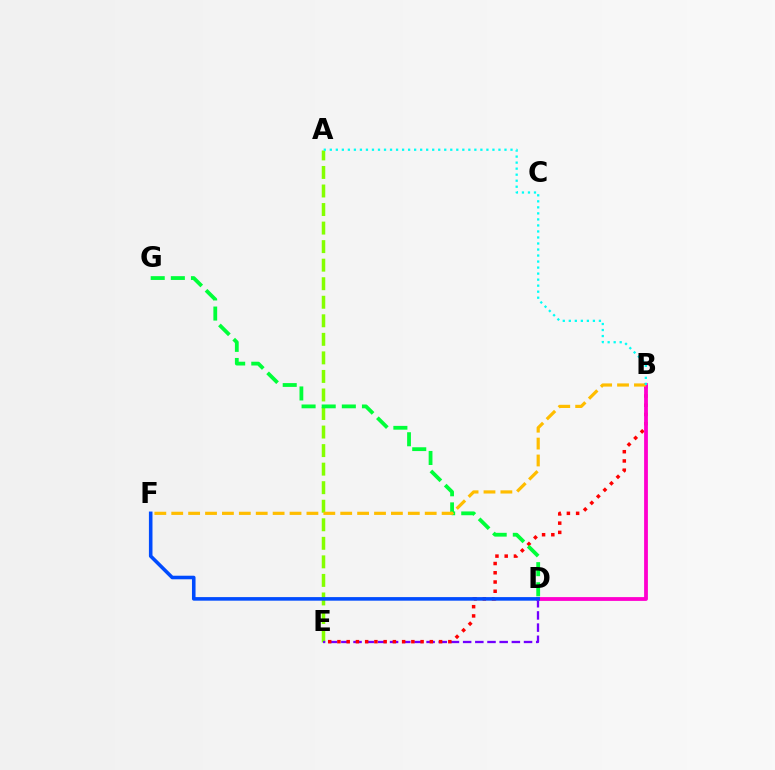{('A', 'E'): [{'color': '#84ff00', 'line_style': 'dashed', 'thickness': 2.52}], ('D', 'E'): [{'color': '#7200ff', 'line_style': 'dashed', 'thickness': 1.65}], ('B', 'E'): [{'color': '#ff0000', 'line_style': 'dotted', 'thickness': 2.51}], ('B', 'D'): [{'color': '#ff00cf', 'line_style': 'solid', 'thickness': 2.73}], ('D', 'F'): [{'color': '#004bff', 'line_style': 'solid', 'thickness': 2.57}], ('D', 'G'): [{'color': '#00ff39', 'line_style': 'dashed', 'thickness': 2.73}], ('B', 'F'): [{'color': '#ffbd00', 'line_style': 'dashed', 'thickness': 2.3}], ('A', 'B'): [{'color': '#00fff6', 'line_style': 'dotted', 'thickness': 1.64}]}